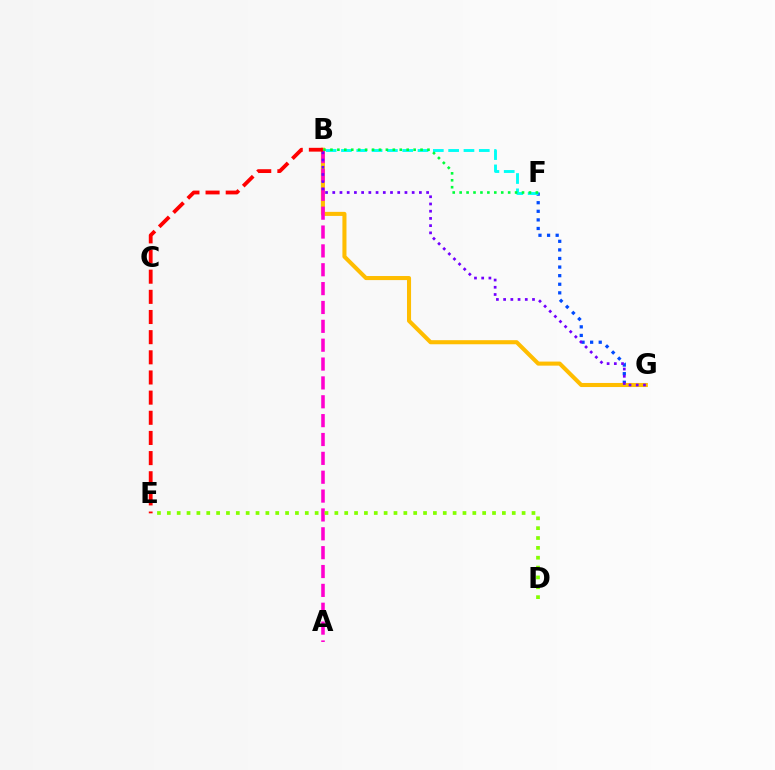{('F', 'G'): [{'color': '#004bff', 'line_style': 'dotted', 'thickness': 2.33}], ('B', 'G'): [{'color': '#ffbd00', 'line_style': 'solid', 'thickness': 2.93}, {'color': '#7200ff', 'line_style': 'dotted', 'thickness': 1.96}], ('A', 'B'): [{'color': '#ff00cf', 'line_style': 'dashed', 'thickness': 2.56}], ('B', 'F'): [{'color': '#00fff6', 'line_style': 'dashed', 'thickness': 2.08}, {'color': '#00ff39', 'line_style': 'dotted', 'thickness': 1.88}], ('D', 'E'): [{'color': '#84ff00', 'line_style': 'dotted', 'thickness': 2.68}], ('B', 'E'): [{'color': '#ff0000', 'line_style': 'dashed', 'thickness': 2.74}]}